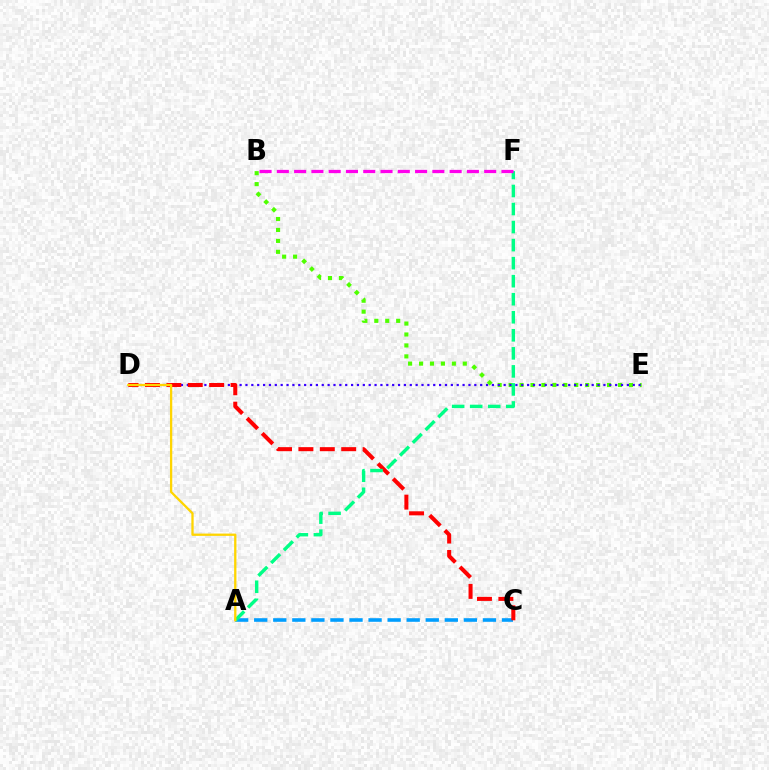{('B', 'E'): [{'color': '#4fff00', 'line_style': 'dotted', 'thickness': 2.97}], ('D', 'E'): [{'color': '#3700ff', 'line_style': 'dotted', 'thickness': 1.59}], ('A', 'C'): [{'color': '#009eff', 'line_style': 'dashed', 'thickness': 2.59}], ('C', 'D'): [{'color': '#ff0000', 'line_style': 'dashed', 'thickness': 2.91}], ('A', 'F'): [{'color': '#00ff86', 'line_style': 'dashed', 'thickness': 2.45}], ('B', 'F'): [{'color': '#ff00ed', 'line_style': 'dashed', 'thickness': 2.35}], ('A', 'D'): [{'color': '#ffd500', 'line_style': 'solid', 'thickness': 1.65}]}